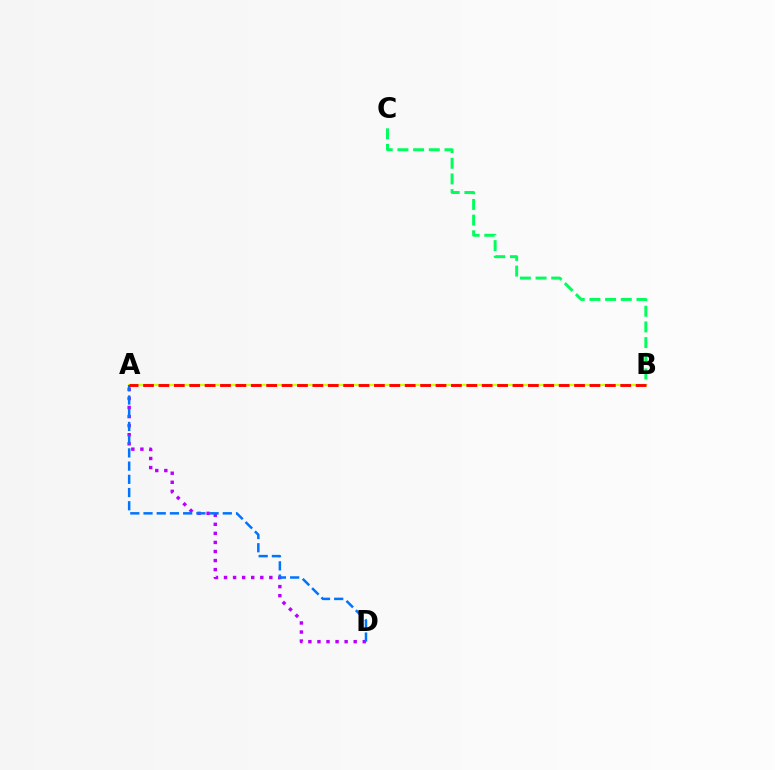{('B', 'C'): [{'color': '#00ff5c', 'line_style': 'dashed', 'thickness': 2.13}], ('A', 'B'): [{'color': '#d1ff00', 'line_style': 'solid', 'thickness': 1.6}, {'color': '#ff0000', 'line_style': 'dashed', 'thickness': 2.09}], ('A', 'D'): [{'color': '#b900ff', 'line_style': 'dotted', 'thickness': 2.46}, {'color': '#0074ff', 'line_style': 'dashed', 'thickness': 1.8}]}